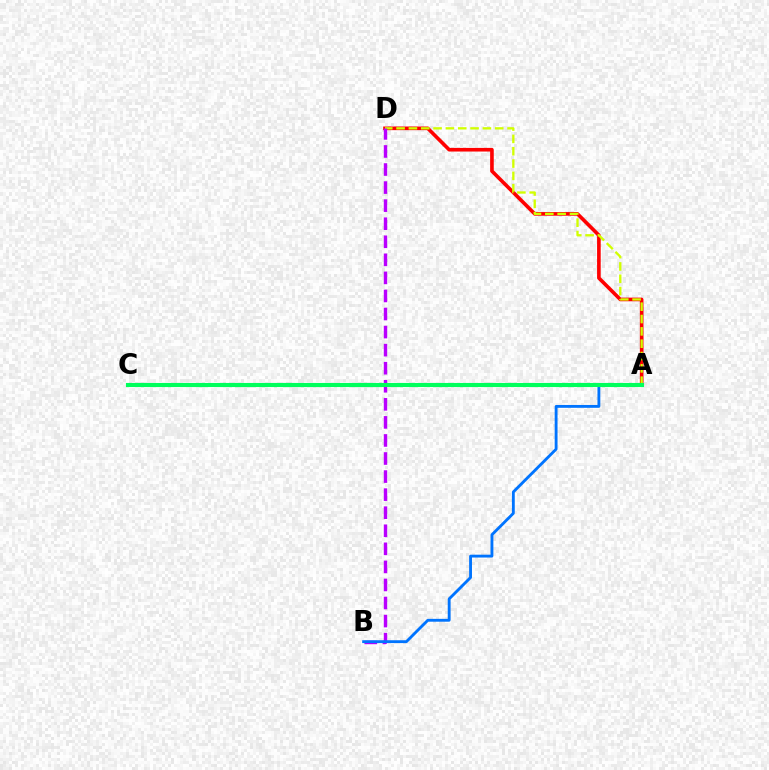{('A', 'D'): [{'color': '#ff0000', 'line_style': 'solid', 'thickness': 2.61}, {'color': '#d1ff00', 'line_style': 'dashed', 'thickness': 1.68}], ('B', 'D'): [{'color': '#b900ff', 'line_style': 'dashed', 'thickness': 2.45}], ('A', 'B'): [{'color': '#0074ff', 'line_style': 'solid', 'thickness': 2.05}], ('A', 'C'): [{'color': '#00ff5c', 'line_style': 'solid', 'thickness': 2.95}]}